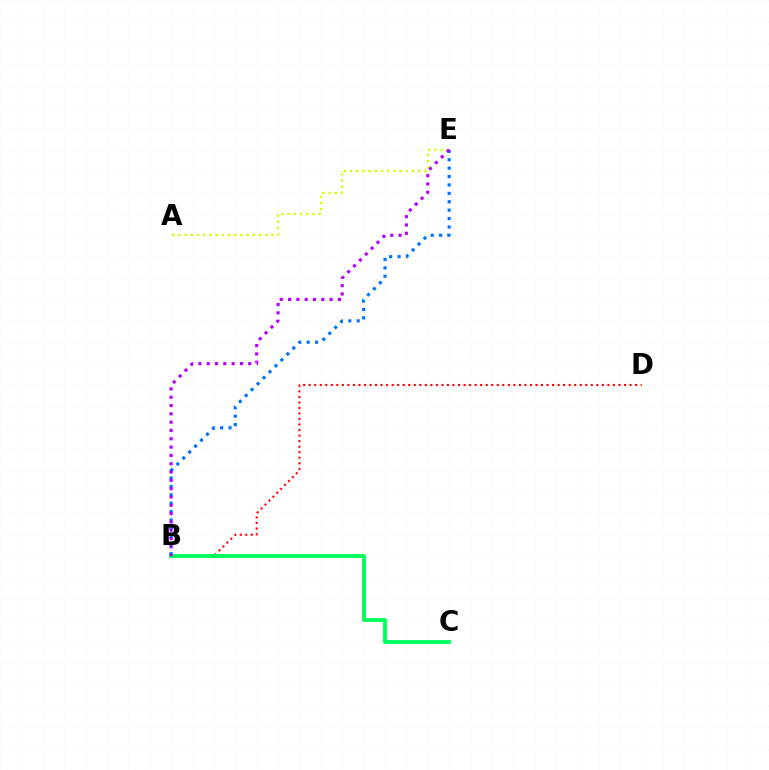{('B', 'D'): [{'color': '#ff0000', 'line_style': 'dotted', 'thickness': 1.5}], ('B', 'E'): [{'color': '#0074ff', 'line_style': 'dotted', 'thickness': 2.28}, {'color': '#b900ff', 'line_style': 'dotted', 'thickness': 2.26}], ('A', 'E'): [{'color': '#d1ff00', 'line_style': 'dotted', 'thickness': 1.68}], ('B', 'C'): [{'color': '#00ff5c', 'line_style': 'solid', 'thickness': 2.77}]}